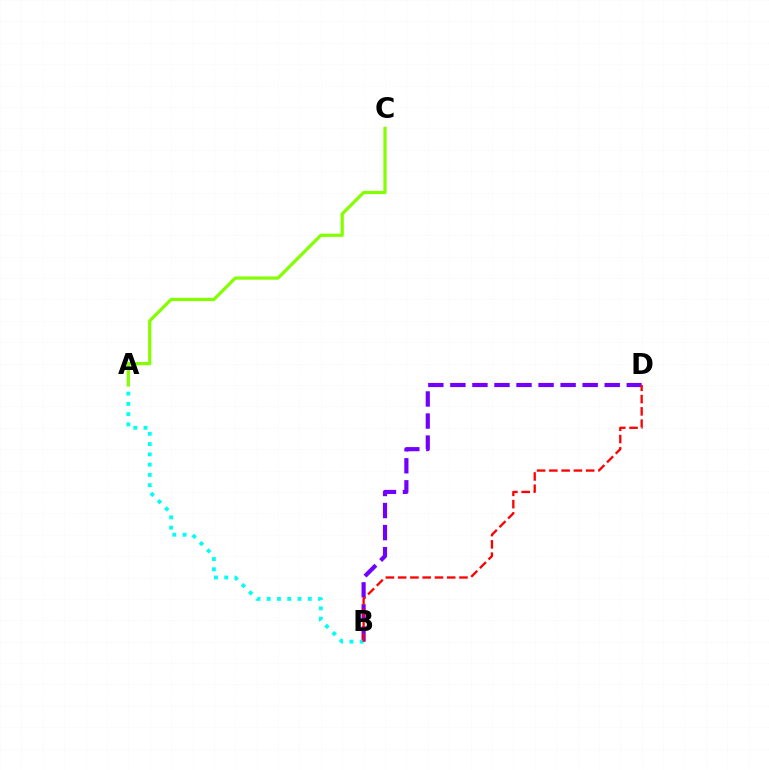{('B', 'D'): [{'color': '#7200ff', 'line_style': 'dashed', 'thickness': 3.0}, {'color': '#ff0000', 'line_style': 'dashed', 'thickness': 1.67}], ('A', 'B'): [{'color': '#00fff6', 'line_style': 'dotted', 'thickness': 2.79}], ('A', 'C'): [{'color': '#84ff00', 'line_style': 'solid', 'thickness': 2.32}]}